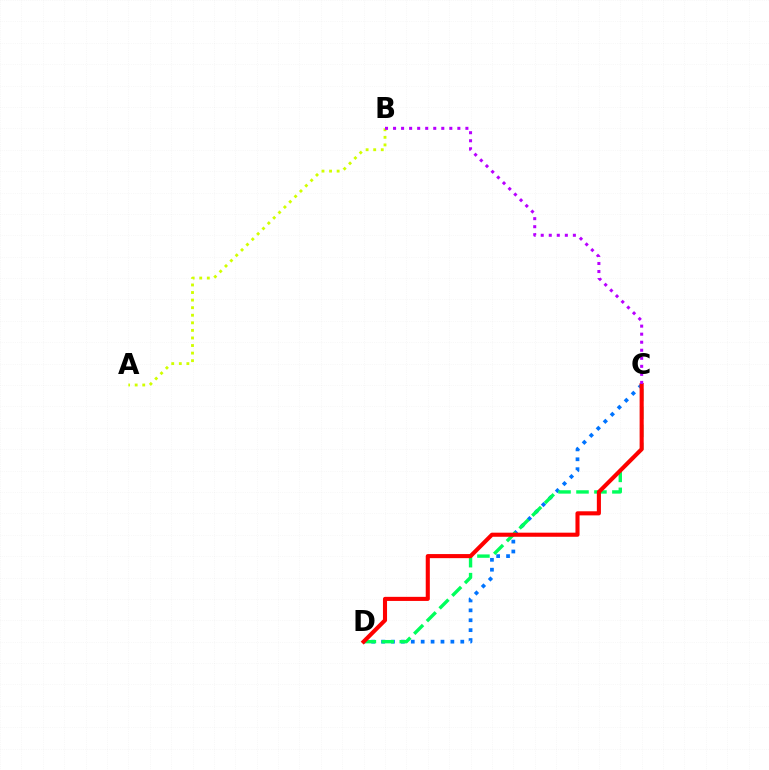{('C', 'D'): [{'color': '#0074ff', 'line_style': 'dotted', 'thickness': 2.69}, {'color': '#00ff5c', 'line_style': 'dashed', 'thickness': 2.44}, {'color': '#ff0000', 'line_style': 'solid', 'thickness': 2.94}], ('A', 'B'): [{'color': '#d1ff00', 'line_style': 'dotted', 'thickness': 2.06}], ('B', 'C'): [{'color': '#b900ff', 'line_style': 'dotted', 'thickness': 2.18}]}